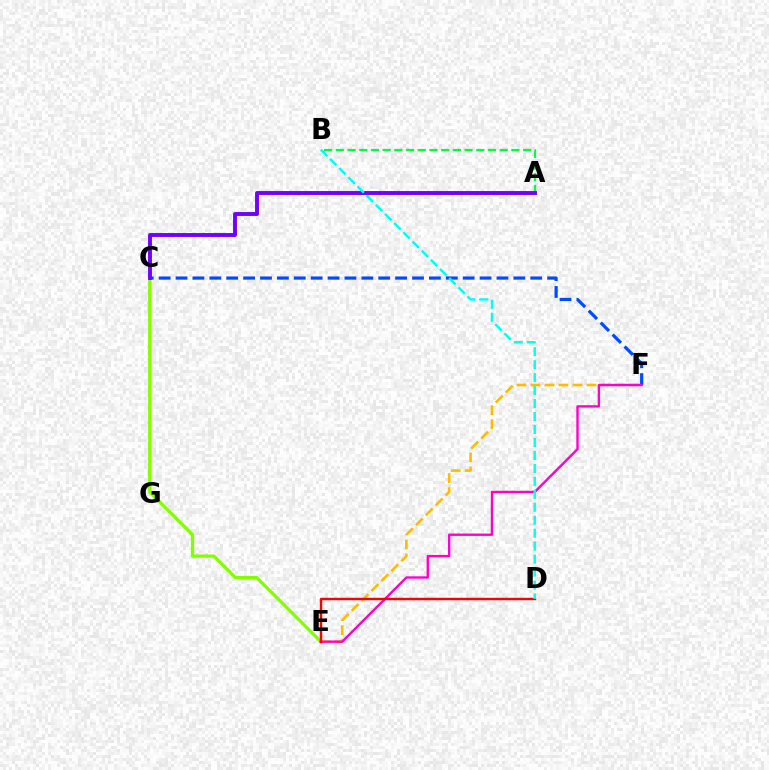{('C', 'F'): [{'color': '#004bff', 'line_style': 'dashed', 'thickness': 2.29}], ('E', 'F'): [{'color': '#ffbd00', 'line_style': 'dashed', 'thickness': 1.91}, {'color': '#ff00cf', 'line_style': 'solid', 'thickness': 1.7}], ('A', 'B'): [{'color': '#00ff39', 'line_style': 'dashed', 'thickness': 1.59}], ('C', 'E'): [{'color': '#84ff00', 'line_style': 'solid', 'thickness': 2.35}], ('A', 'C'): [{'color': '#7200ff', 'line_style': 'solid', 'thickness': 2.81}], ('D', 'E'): [{'color': '#ff0000', 'line_style': 'solid', 'thickness': 1.74}], ('B', 'D'): [{'color': '#00fff6', 'line_style': 'dashed', 'thickness': 1.76}]}